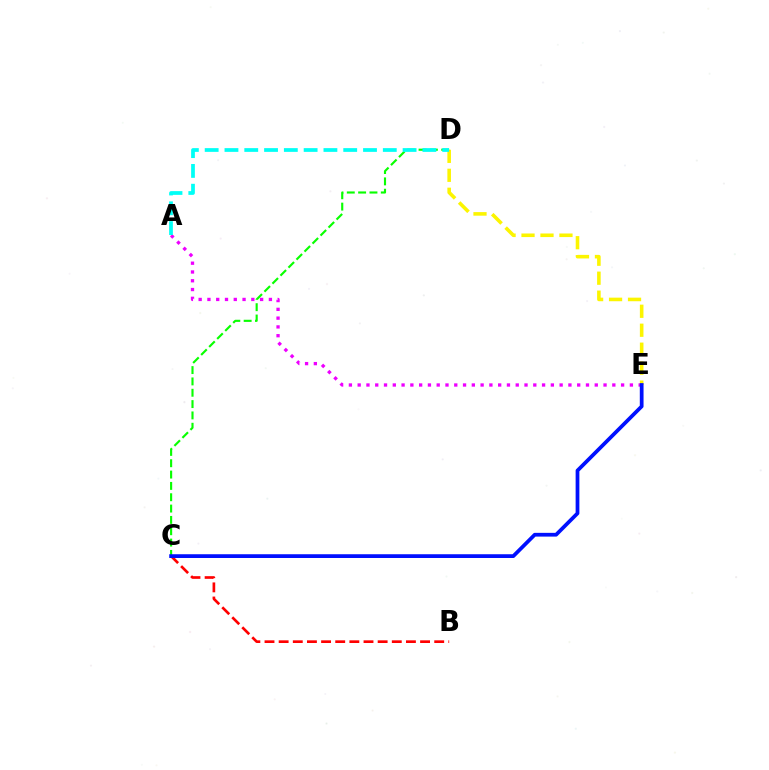{('A', 'E'): [{'color': '#ee00ff', 'line_style': 'dotted', 'thickness': 2.39}], ('D', 'E'): [{'color': '#fcf500', 'line_style': 'dashed', 'thickness': 2.58}], ('C', 'D'): [{'color': '#08ff00', 'line_style': 'dashed', 'thickness': 1.54}], ('B', 'C'): [{'color': '#ff0000', 'line_style': 'dashed', 'thickness': 1.92}], ('C', 'E'): [{'color': '#0010ff', 'line_style': 'solid', 'thickness': 2.7}], ('A', 'D'): [{'color': '#00fff6', 'line_style': 'dashed', 'thickness': 2.69}]}